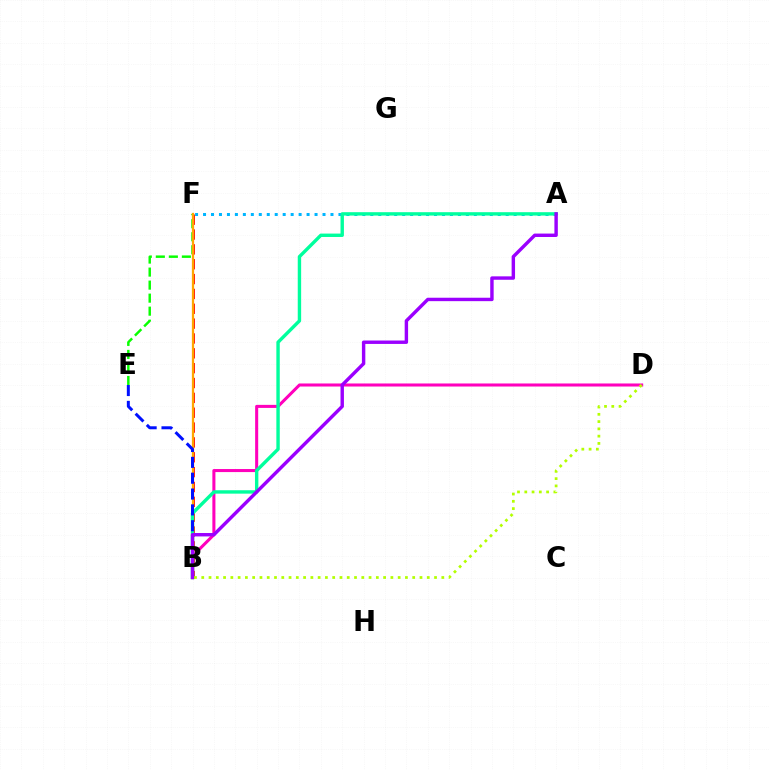{('A', 'F'): [{'color': '#00b5ff', 'line_style': 'dotted', 'thickness': 2.16}], ('E', 'F'): [{'color': '#08ff00', 'line_style': 'dashed', 'thickness': 1.77}], ('B', 'F'): [{'color': '#ff0000', 'line_style': 'dashed', 'thickness': 2.02}, {'color': '#ffa500', 'line_style': 'solid', 'thickness': 1.62}], ('B', 'D'): [{'color': '#ff00bd', 'line_style': 'solid', 'thickness': 2.19}, {'color': '#b3ff00', 'line_style': 'dotted', 'thickness': 1.98}], ('A', 'B'): [{'color': '#00ff9d', 'line_style': 'solid', 'thickness': 2.45}, {'color': '#9b00ff', 'line_style': 'solid', 'thickness': 2.46}], ('B', 'E'): [{'color': '#0010ff', 'line_style': 'dashed', 'thickness': 2.15}]}